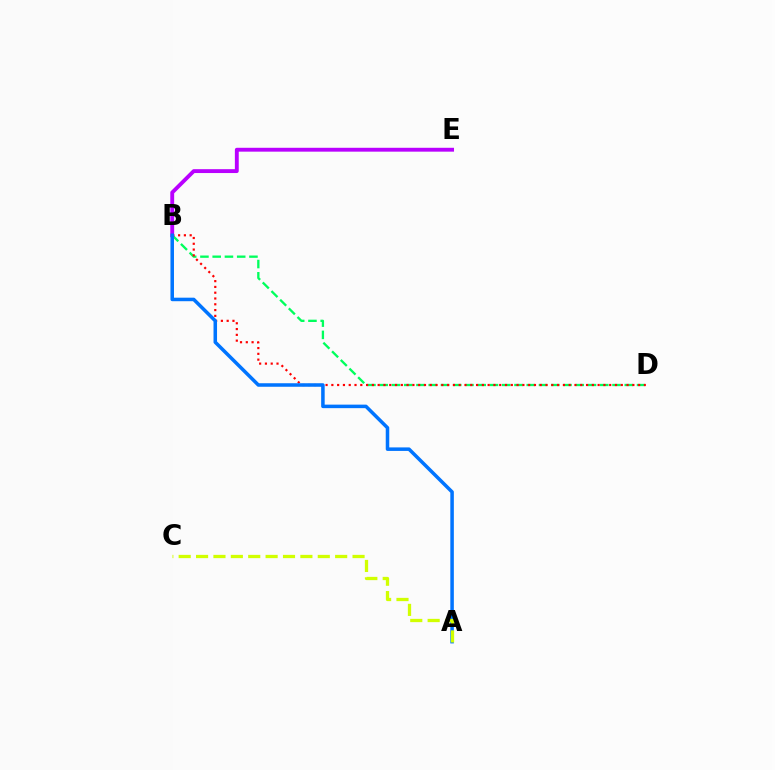{('B', 'D'): [{'color': '#00ff5c', 'line_style': 'dashed', 'thickness': 1.66}, {'color': '#ff0000', 'line_style': 'dotted', 'thickness': 1.57}], ('B', 'E'): [{'color': '#b900ff', 'line_style': 'solid', 'thickness': 2.78}], ('A', 'B'): [{'color': '#0074ff', 'line_style': 'solid', 'thickness': 2.54}], ('A', 'C'): [{'color': '#d1ff00', 'line_style': 'dashed', 'thickness': 2.36}]}